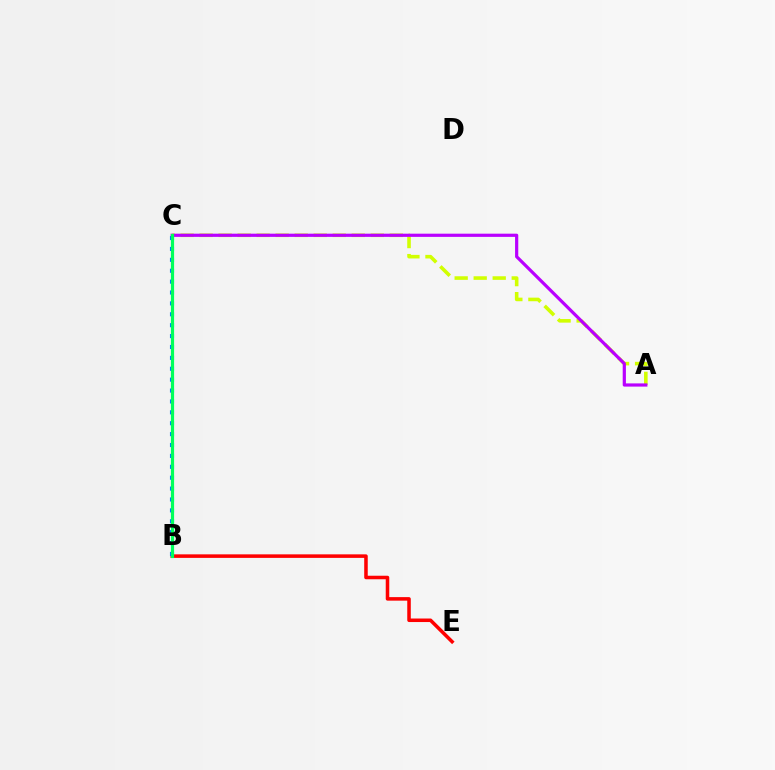{('B', 'E'): [{'color': '#ff0000', 'line_style': 'solid', 'thickness': 2.54}], ('A', 'C'): [{'color': '#d1ff00', 'line_style': 'dashed', 'thickness': 2.58}, {'color': '#b900ff', 'line_style': 'solid', 'thickness': 2.3}], ('B', 'C'): [{'color': '#0074ff', 'line_style': 'dotted', 'thickness': 2.96}, {'color': '#00ff5c', 'line_style': 'solid', 'thickness': 2.29}]}